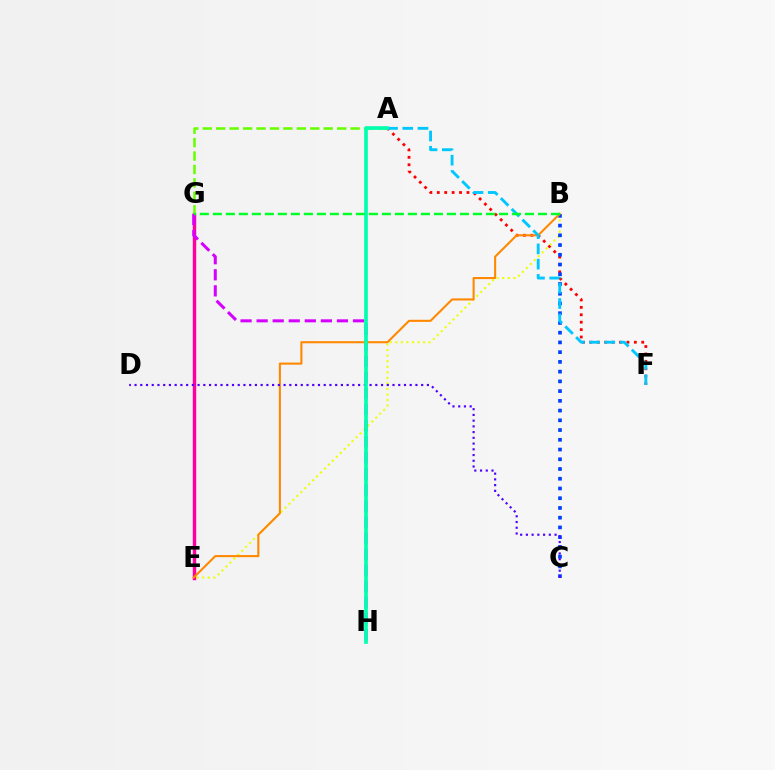{('A', 'F'): [{'color': '#ff0000', 'line_style': 'dotted', 'thickness': 2.01}, {'color': '#00c7ff', 'line_style': 'dashed', 'thickness': 2.07}], ('E', 'G'): [{'color': '#ff00a0', 'line_style': 'solid', 'thickness': 2.46}], ('B', 'E'): [{'color': '#eeff00', 'line_style': 'dotted', 'thickness': 1.51}, {'color': '#ff8800', 'line_style': 'solid', 'thickness': 1.5}], ('B', 'C'): [{'color': '#003fff', 'line_style': 'dotted', 'thickness': 2.65}], ('A', 'G'): [{'color': '#66ff00', 'line_style': 'dashed', 'thickness': 1.83}], ('G', 'H'): [{'color': '#d600ff', 'line_style': 'dashed', 'thickness': 2.18}], ('C', 'D'): [{'color': '#4f00ff', 'line_style': 'dotted', 'thickness': 1.56}], ('A', 'H'): [{'color': '#00ffaf', 'line_style': 'solid', 'thickness': 2.64}], ('B', 'G'): [{'color': '#00ff27', 'line_style': 'dashed', 'thickness': 1.77}]}